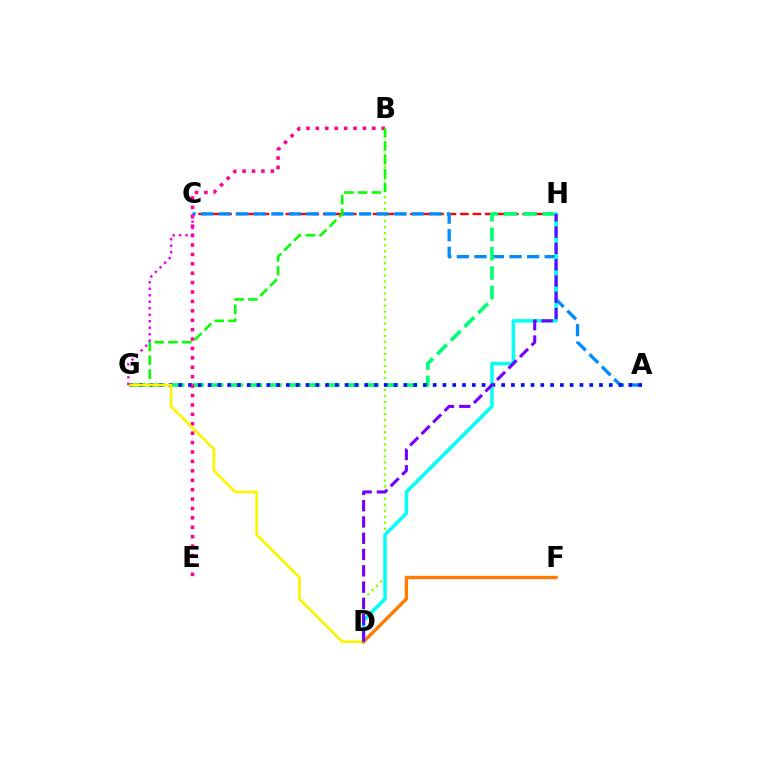{('B', 'D'): [{'color': '#84ff00', 'line_style': 'dotted', 'thickness': 1.64}], ('C', 'H'): [{'color': '#ff0000', 'line_style': 'dashed', 'thickness': 1.69}], ('A', 'C'): [{'color': '#008cff', 'line_style': 'dashed', 'thickness': 2.39}], ('G', 'H'): [{'color': '#00ff74', 'line_style': 'dashed', 'thickness': 2.64}], ('A', 'G'): [{'color': '#0010ff', 'line_style': 'dotted', 'thickness': 2.66}], ('D', 'H'): [{'color': '#00fff6', 'line_style': 'solid', 'thickness': 2.49}, {'color': '#7200ff', 'line_style': 'dashed', 'thickness': 2.21}], ('B', 'E'): [{'color': '#ff0094', 'line_style': 'dotted', 'thickness': 2.56}], ('B', 'G'): [{'color': '#08ff00', 'line_style': 'dashed', 'thickness': 1.87}], ('D', 'G'): [{'color': '#fcf500', 'line_style': 'solid', 'thickness': 1.93}], ('D', 'F'): [{'color': '#ff7c00', 'line_style': 'solid', 'thickness': 2.43}], ('C', 'G'): [{'color': '#ee00ff', 'line_style': 'dotted', 'thickness': 1.76}]}